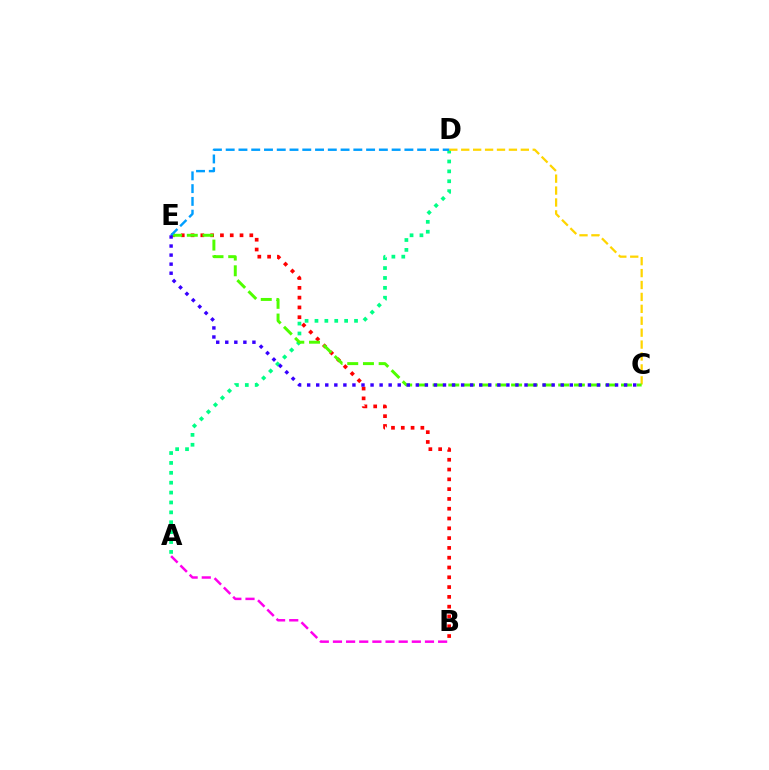{('B', 'E'): [{'color': '#ff0000', 'line_style': 'dotted', 'thickness': 2.66}], ('A', 'D'): [{'color': '#00ff86', 'line_style': 'dotted', 'thickness': 2.69}], ('C', 'D'): [{'color': '#ffd500', 'line_style': 'dashed', 'thickness': 1.62}], ('C', 'E'): [{'color': '#4fff00', 'line_style': 'dashed', 'thickness': 2.13}, {'color': '#3700ff', 'line_style': 'dotted', 'thickness': 2.46}], ('D', 'E'): [{'color': '#009eff', 'line_style': 'dashed', 'thickness': 1.73}], ('A', 'B'): [{'color': '#ff00ed', 'line_style': 'dashed', 'thickness': 1.79}]}